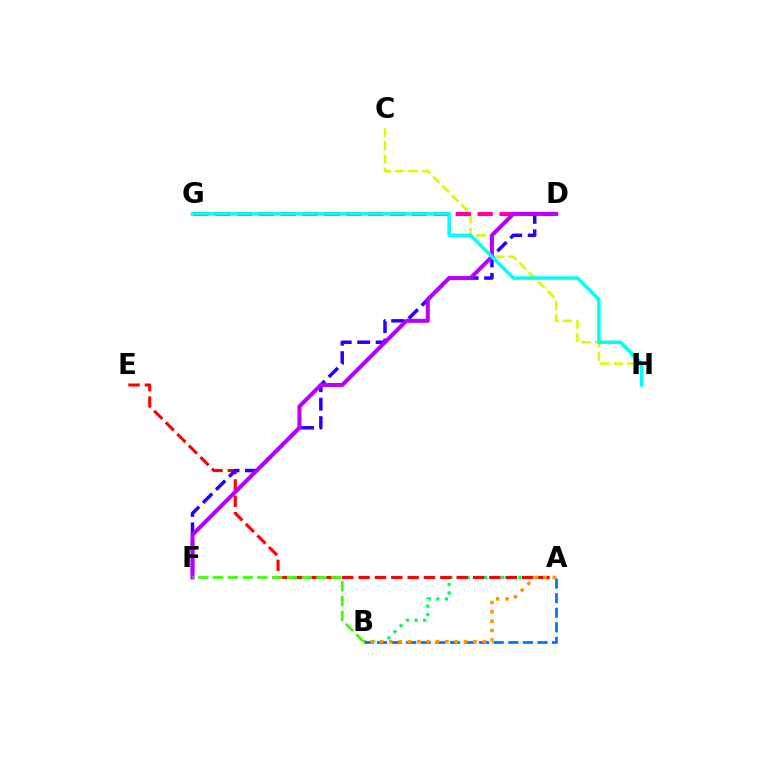{('C', 'H'): [{'color': '#d1ff00', 'line_style': 'dashed', 'thickness': 1.82}], ('D', 'G'): [{'color': '#ff00ac', 'line_style': 'dashed', 'thickness': 2.97}], ('A', 'B'): [{'color': '#00ff5c', 'line_style': 'dotted', 'thickness': 2.34}, {'color': '#0074ff', 'line_style': 'dashed', 'thickness': 1.98}, {'color': '#ff9400', 'line_style': 'dotted', 'thickness': 2.54}], ('A', 'E'): [{'color': '#ff0000', 'line_style': 'dashed', 'thickness': 2.22}], ('D', 'F'): [{'color': '#2500ff', 'line_style': 'dashed', 'thickness': 2.51}, {'color': '#b900ff', 'line_style': 'solid', 'thickness': 2.92}], ('B', 'F'): [{'color': '#3dff00', 'line_style': 'dashed', 'thickness': 2.01}], ('G', 'H'): [{'color': '#00fff6', 'line_style': 'solid', 'thickness': 2.55}]}